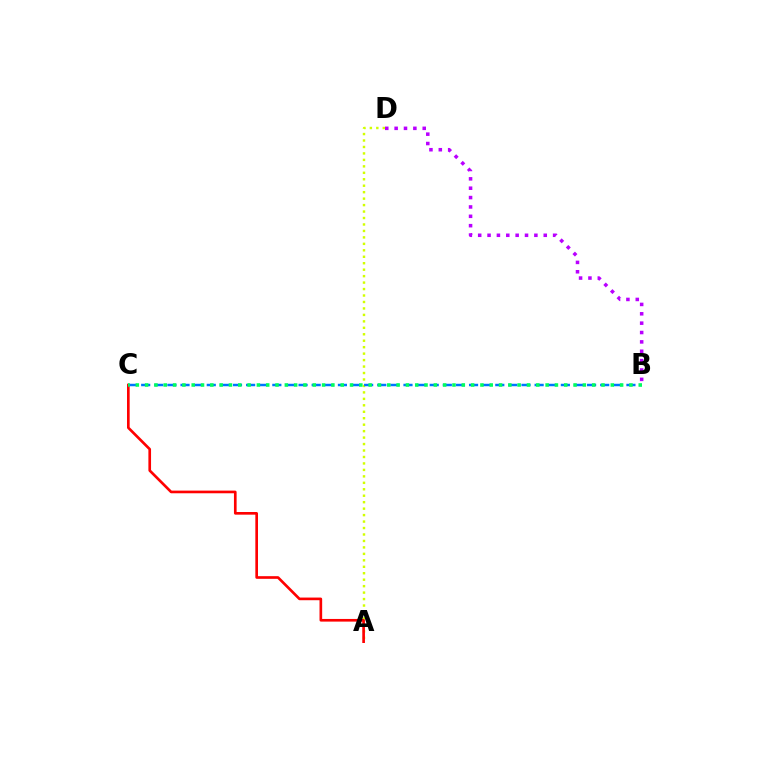{('A', 'D'): [{'color': '#d1ff00', 'line_style': 'dotted', 'thickness': 1.75}], ('A', 'C'): [{'color': '#ff0000', 'line_style': 'solid', 'thickness': 1.92}], ('B', 'C'): [{'color': '#0074ff', 'line_style': 'dashed', 'thickness': 1.78}, {'color': '#00ff5c', 'line_style': 'dotted', 'thickness': 2.53}], ('B', 'D'): [{'color': '#b900ff', 'line_style': 'dotted', 'thickness': 2.54}]}